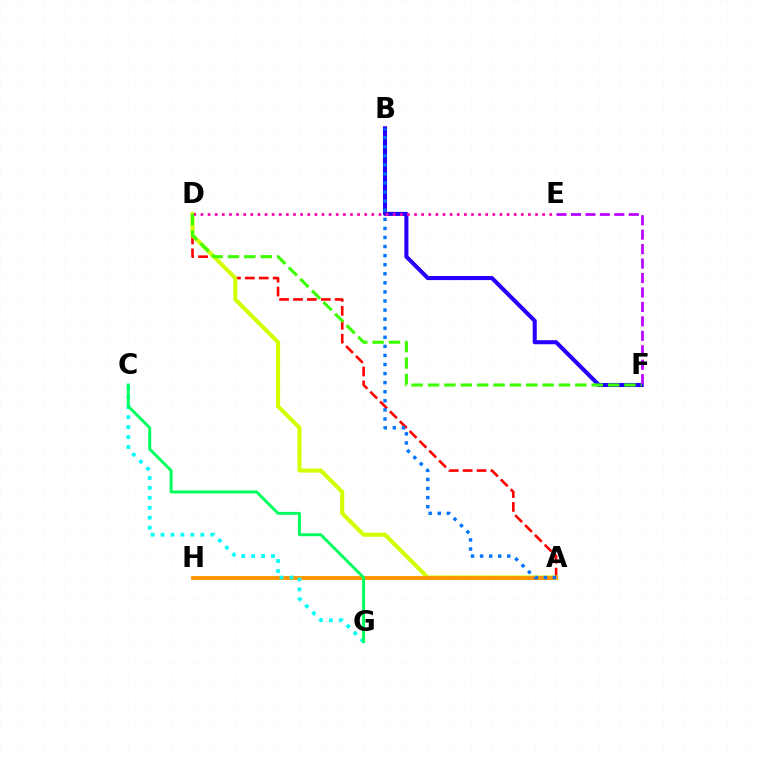{('B', 'F'): [{'color': '#2500ff', 'line_style': 'solid', 'thickness': 2.93}], ('A', 'D'): [{'color': '#ff0000', 'line_style': 'dashed', 'thickness': 1.89}, {'color': '#d1ff00', 'line_style': 'solid', 'thickness': 2.92}], ('A', 'H'): [{'color': '#ff9400', 'line_style': 'solid', 'thickness': 2.78}], ('C', 'G'): [{'color': '#00fff6', 'line_style': 'dotted', 'thickness': 2.7}, {'color': '#00ff5c', 'line_style': 'solid', 'thickness': 2.11}], ('A', 'B'): [{'color': '#0074ff', 'line_style': 'dotted', 'thickness': 2.47}], ('E', 'F'): [{'color': '#b900ff', 'line_style': 'dashed', 'thickness': 1.96}], ('D', 'E'): [{'color': '#ff00ac', 'line_style': 'dotted', 'thickness': 1.93}], ('D', 'F'): [{'color': '#3dff00', 'line_style': 'dashed', 'thickness': 2.22}]}